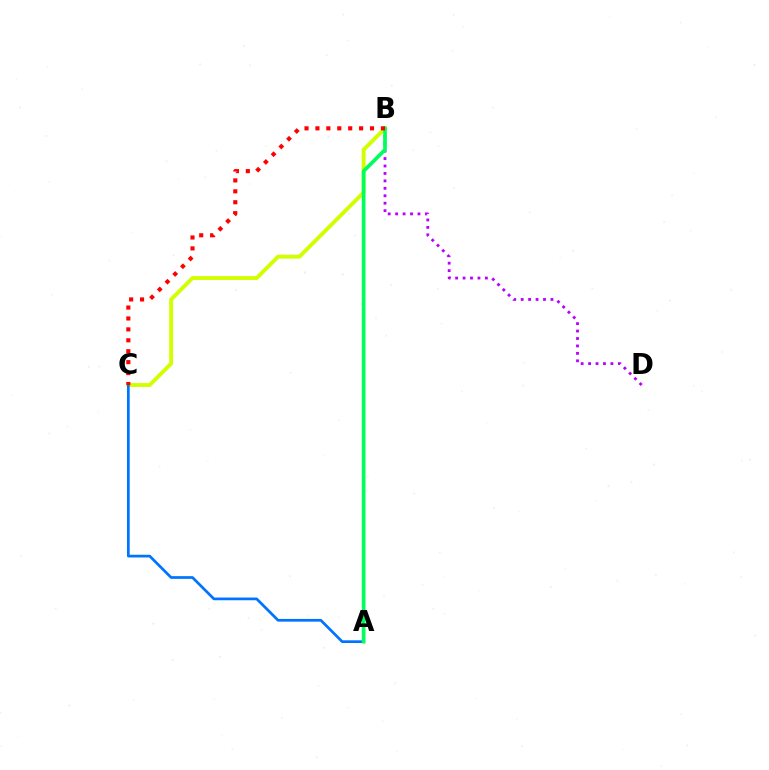{('B', 'C'): [{'color': '#d1ff00', 'line_style': 'solid', 'thickness': 2.81}, {'color': '#ff0000', 'line_style': 'dotted', 'thickness': 2.97}], ('A', 'C'): [{'color': '#0074ff', 'line_style': 'solid', 'thickness': 1.96}], ('B', 'D'): [{'color': '#b900ff', 'line_style': 'dotted', 'thickness': 2.02}], ('A', 'B'): [{'color': '#00ff5c', 'line_style': 'solid', 'thickness': 2.66}]}